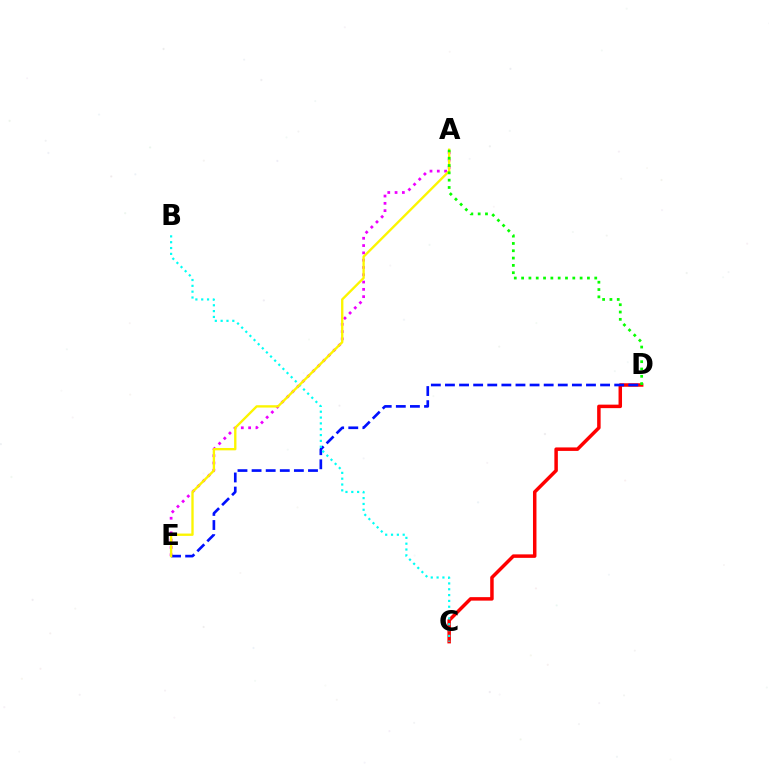{('C', 'D'): [{'color': '#ff0000', 'line_style': 'solid', 'thickness': 2.51}], ('A', 'E'): [{'color': '#ee00ff', 'line_style': 'dotted', 'thickness': 1.98}, {'color': '#fcf500', 'line_style': 'solid', 'thickness': 1.69}], ('D', 'E'): [{'color': '#0010ff', 'line_style': 'dashed', 'thickness': 1.92}], ('B', 'C'): [{'color': '#00fff6', 'line_style': 'dotted', 'thickness': 1.58}], ('A', 'D'): [{'color': '#08ff00', 'line_style': 'dotted', 'thickness': 1.99}]}